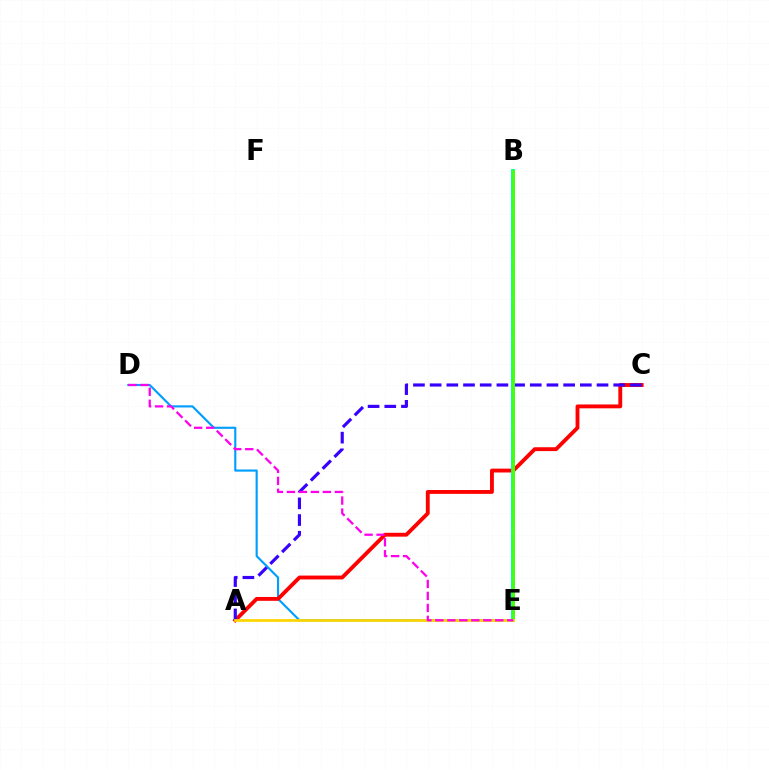{('D', 'E'): [{'color': '#009eff', 'line_style': 'solid', 'thickness': 1.54}, {'color': '#ff00ed', 'line_style': 'dashed', 'thickness': 1.63}], ('A', 'C'): [{'color': '#ff0000', 'line_style': 'solid', 'thickness': 2.78}, {'color': '#3700ff', 'line_style': 'dashed', 'thickness': 2.27}], ('B', 'E'): [{'color': '#00ff86', 'line_style': 'solid', 'thickness': 2.78}, {'color': '#4fff00', 'line_style': 'solid', 'thickness': 1.83}], ('A', 'E'): [{'color': '#ffd500', 'line_style': 'solid', 'thickness': 1.97}]}